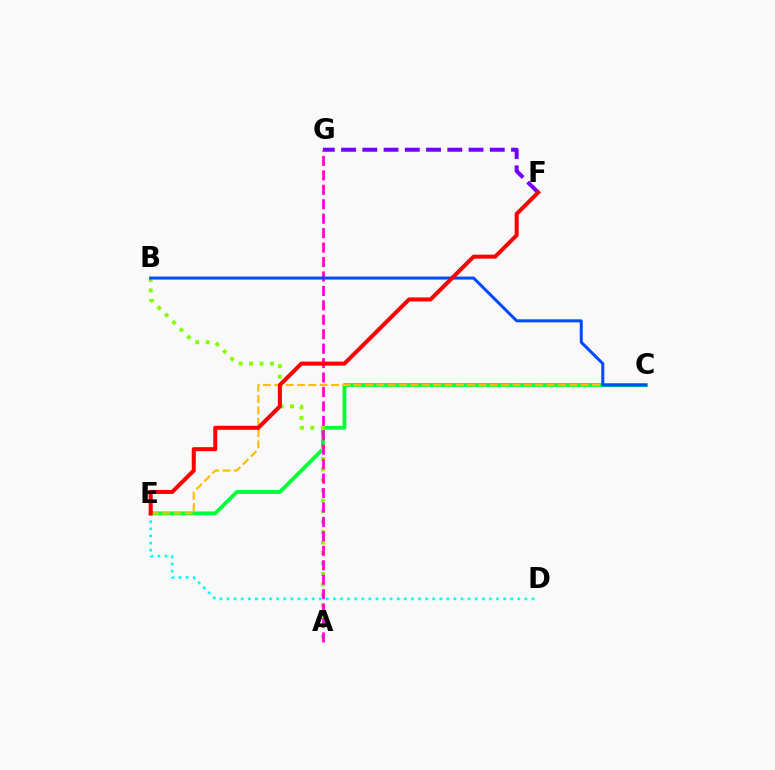{('D', 'E'): [{'color': '#00fff6', 'line_style': 'dotted', 'thickness': 1.93}], ('C', 'E'): [{'color': '#00ff39', 'line_style': 'solid', 'thickness': 2.74}, {'color': '#ffbd00', 'line_style': 'dashed', 'thickness': 1.54}], ('A', 'B'): [{'color': '#84ff00', 'line_style': 'dotted', 'thickness': 2.84}], ('F', 'G'): [{'color': '#7200ff', 'line_style': 'dashed', 'thickness': 2.89}], ('A', 'G'): [{'color': '#ff00cf', 'line_style': 'dashed', 'thickness': 1.96}], ('B', 'C'): [{'color': '#004bff', 'line_style': 'solid', 'thickness': 2.17}], ('E', 'F'): [{'color': '#ff0000', 'line_style': 'solid', 'thickness': 2.9}]}